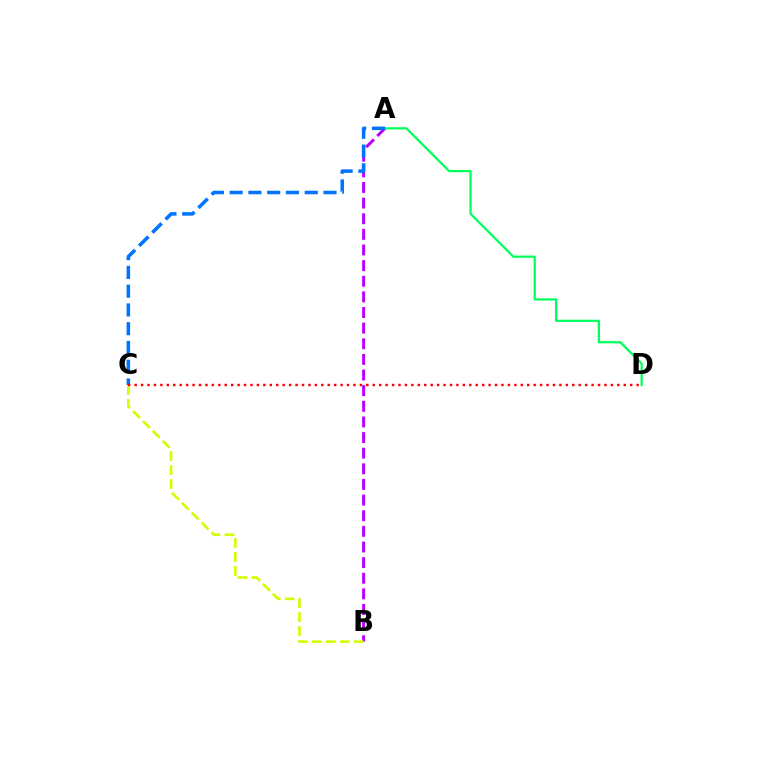{('A', 'B'): [{'color': '#b900ff', 'line_style': 'dashed', 'thickness': 2.12}], ('B', 'C'): [{'color': '#d1ff00', 'line_style': 'dashed', 'thickness': 1.9}], ('A', 'D'): [{'color': '#00ff5c', 'line_style': 'solid', 'thickness': 1.61}], ('A', 'C'): [{'color': '#0074ff', 'line_style': 'dashed', 'thickness': 2.55}], ('C', 'D'): [{'color': '#ff0000', 'line_style': 'dotted', 'thickness': 1.75}]}